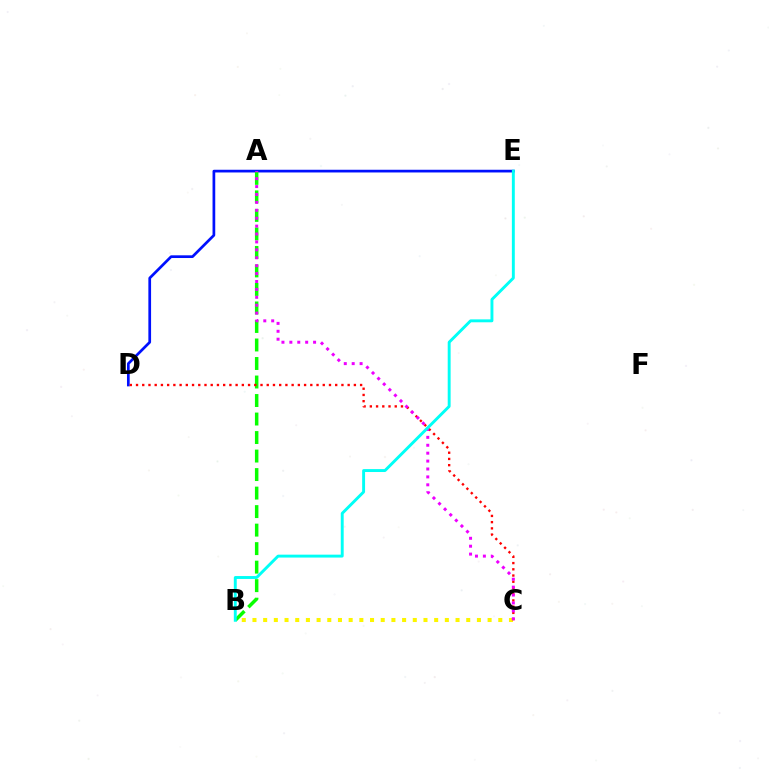{('D', 'E'): [{'color': '#0010ff', 'line_style': 'solid', 'thickness': 1.95}], ('B', 'C'): [{'color': '#fcf500', 'line_style': 'dotted', 'thickness': 2.9}], ('A', 'B'): [{'color': '#08ff00', 'line_style': 'dashed', 'thickness': 2.51}], ('C', 'D'): [{'color': '#ff0000', 'line_style': 'dotted', 'thickness': 1.69}], ('A', 'C'): [{'color': '#ee00ff', 'line_style': 'dotted', 'thickness': 2.15}], ('B', 'E'): [{'color': '#00fff6', 'line_style': 'solid', 'thickness': 2.1}]}